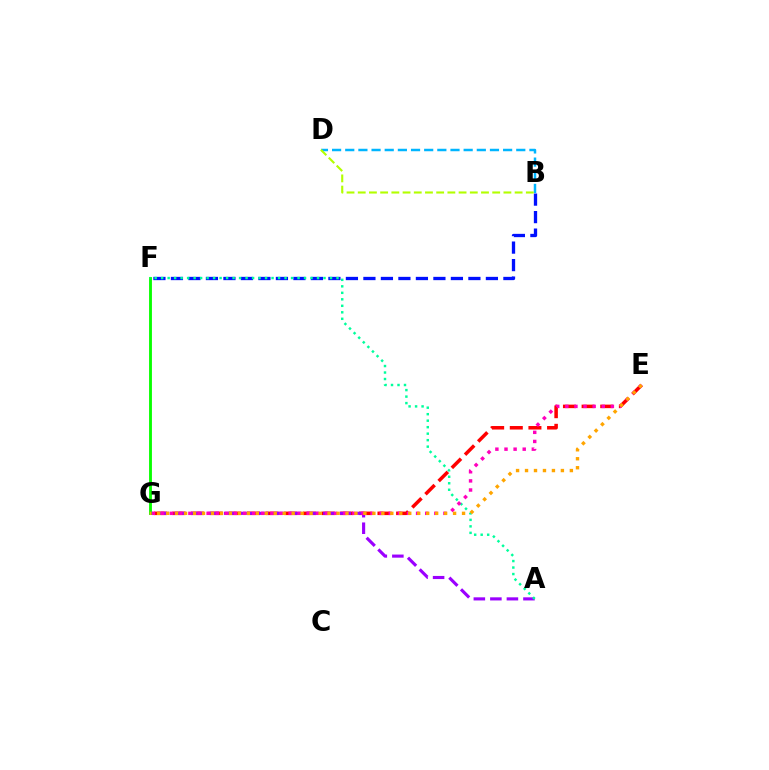{('B', 'D'): [{'color': '#00b5ff', 'line_style': 'dashed', 'thickness': 1.79}, {'color': '#b3ff00', 'line_style': 'dashed', 'thickness': 1.52}], ('E', 'G'): [{'color': '#ff0000', 'line_style': 'dashed', 'thickness': 2.53}, {'color': '#ff00bd', 'line_style': 'dotted', 'thickness': 2.47}, {'color': '#ffa500', 'line_style': 'dotted', 'thickness': 2.44}], ('A', 'G'): [{'color': '#9b00ff', 'line_style': 'dashed', 'thickness': 2.25}], ('F', 'G'): [{'color': '#08ff00', 'line_style': 'solid', 'thickness': 2.05}], ('B', 'F'): [{'color': '#0010ff', 'line_style': 'dashed', 'thickness': 2.38}], ('A', 'F'): [{'color': '#00ff9d', 'line_style': 'dotted', 'thickness': 1.76}]}